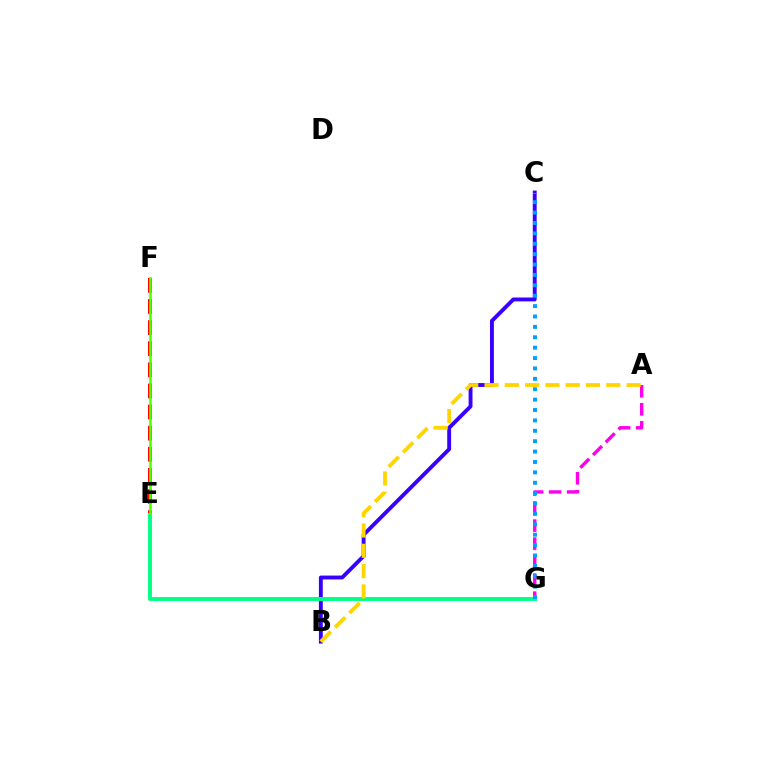{('B', 'C'): [{'color': '#3700ff', 'line_style': 'solid', 'thickness': 2.79}], ('E', 'G'): [{'color': '#00ff86', 'line_style': 'solid', 'thickness': 2.82}], ('A', 'G'): [{'color': '#ff00ed', 'line_style': 'dashed', 'thickness': 2.45}], ('C', 'G'): [{'color': '#009eff', 'line_style': 'dotted', 'thickness': 2.82}], ('A', 'B'): [{'color': '#ffd500', 'line_style': 'dashed', 'thickness': 2.76}], ('E', 'F'): [{'color': '#ff0000', 'line_style': 'dashed', 'thickness': 2.87}, {'color': '#4fff00', 'line_style': 'solid', 'thickness': 1.83}]}